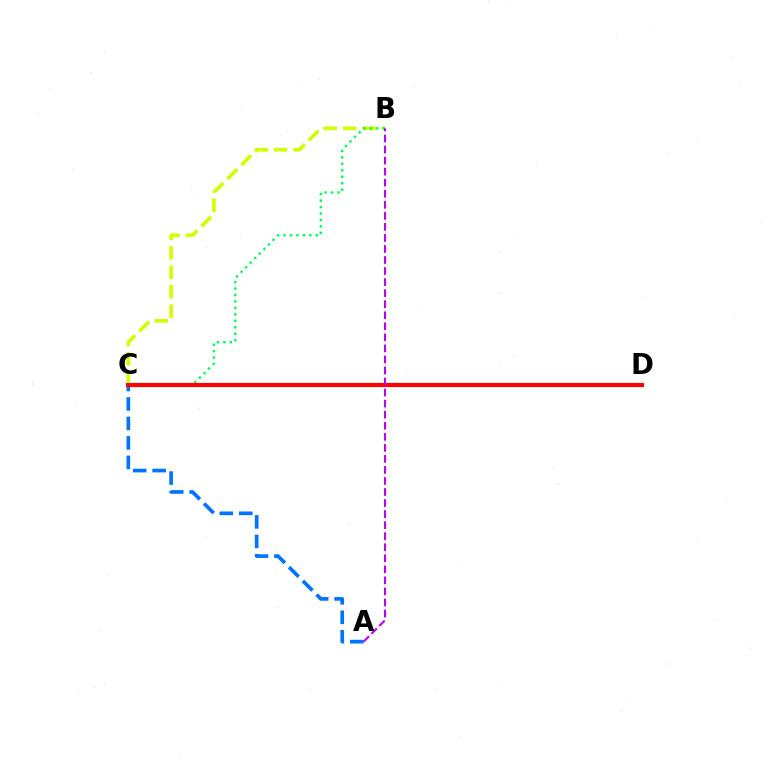{('B', 'C'): [{'color': '#d1ff00', 'line_style': 'dashed', 'thickness': 2.64}, {'color': '#00ff5c', 'line_style': 'dotted', 'thickness': 1.75}], ('A', 'C'): [{'color': '#0074ff', 'line_style': 'dashed', 'thickness': 2.65}], ('C', 'D'): [{'color': '#ff0000', 'line_style': 'solid', 'thickness': 3.0}], ('A', 'B'): [{'color': '#b900ff', 'line_style': 'dashed', 'thickness': 1.5}]}